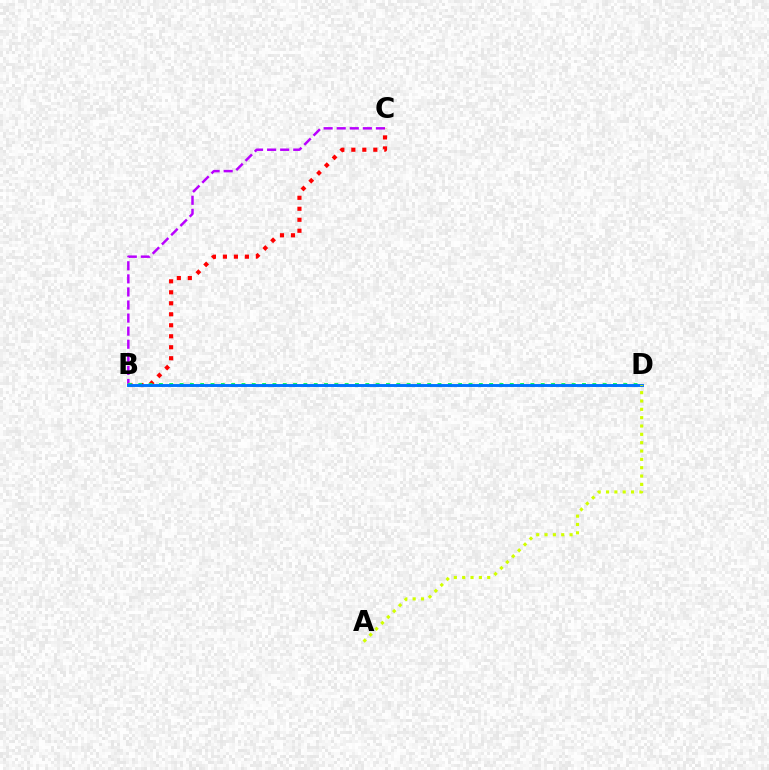{('B', 'C'): [{'color': '#b900ff', 'line_style': 'dashed', 'thickness': 1.78}, {'color': '#ff0000', 'line_style': 'dotted', 'thickness': 2.99}], ('B', 'D'): [{'color': '#00ff5c', 'line_style': 'dotted', 'thickness': 2.8}, {'color': '#0074ff', 'line_style': 'solid', 'thickness': 2.1}], ('A', 'D'): [{'color': '#d1ff00', 'line_style': 'dotted', 'thickness': 2.27}]}